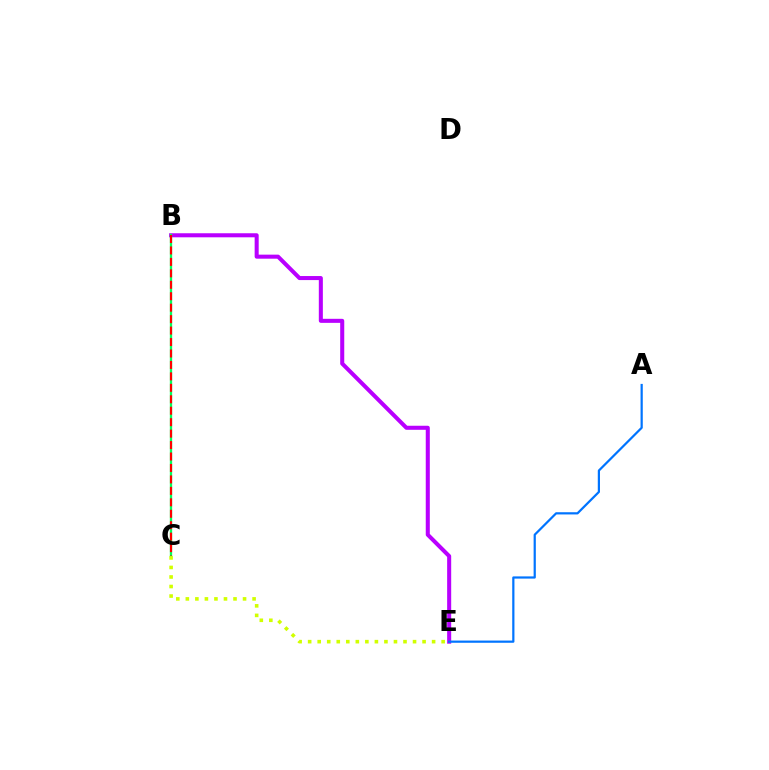{('B', 'E'): [{'color': '#b900ff', 'line_style': 'solid', 'thickness': 2.91}], ('A', 'E'): [{'color': '#0074ff', 'line_style': 'solid', 'thickness': 1.59}], ('B', 'C'): [{'color': '#00ff5c', 'line_style': 'solid', 'thickness': 1.67}, {'color': '#ff0000', 'line_style': 'dashed', 'thickness': 1.56}], ('C', 'E'): [{'color': '#d1ff00', 'line_style': 'dotted', 'thickness': 2.59}]}